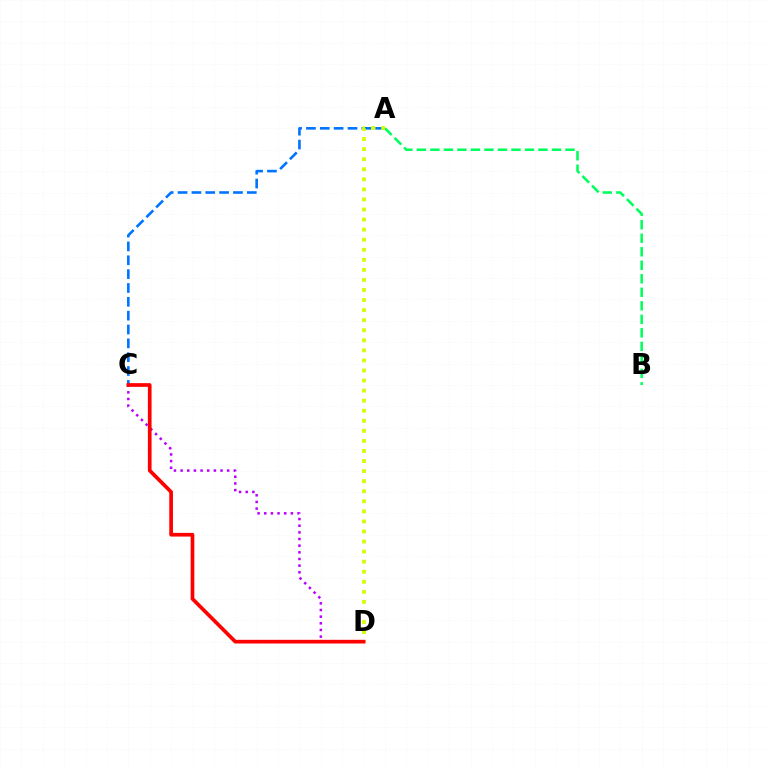{('C', 'D'): [{'color': '#b900ff', 'line_style': 'dotted', 'thickness': 1.81}, {'color': '#ff0000', 'line_style': 'solid', 'thickness': 2.66}], ('A', 'C'): [{'color': '#0074ff', 'line_style': 'dashed', 'thickness': 1.88}], ('A', 'B'): [{'color': '#00ff5c', 'line_style': 'dashed', 'thickness': 1.84}], ('A', 'D'): [{'color': '#d1ff00', 'line_style': 'dotted', 'thickness': 2.73}]}